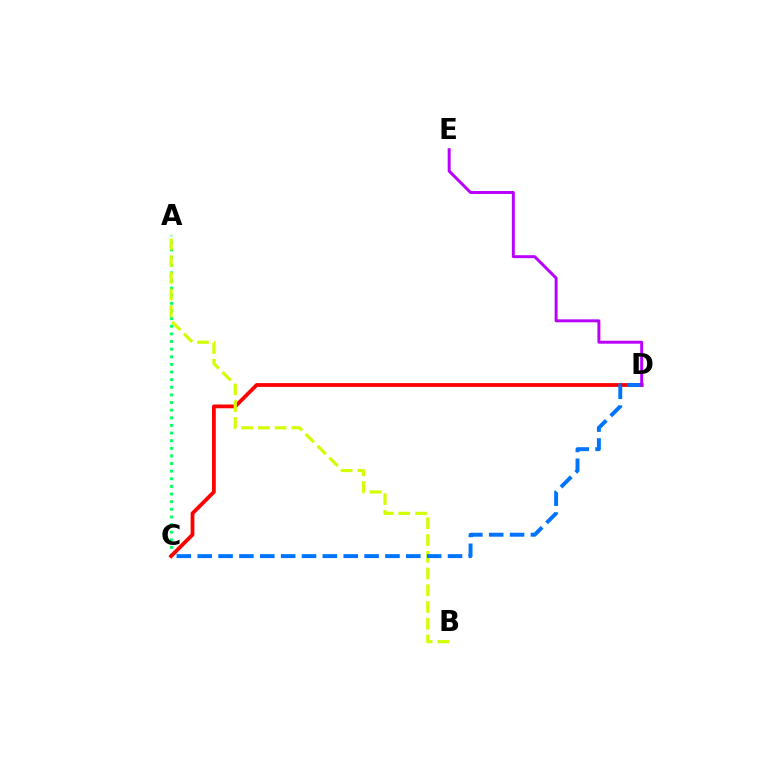{('A', 'C'): [{'color': '#00ff5c', 'line_style': 'dotted', 'thickness': 2.07}], ('C', 'D'): [{'color': '#ff0000', 'line_style': 'solid', 'thickness': 2.72}, {'color': '#0074ff', 'line_style': 'dashed', 'thickness': 2.83}], ('A', 'B'): [{'color': '#d1ff00', 'line_style': 'dashed', 'thickness': 2.27}], ('D', 'E'): [{'color': '#b900ff', 'line_style': 'solid', 'thickness': 2.13}]}